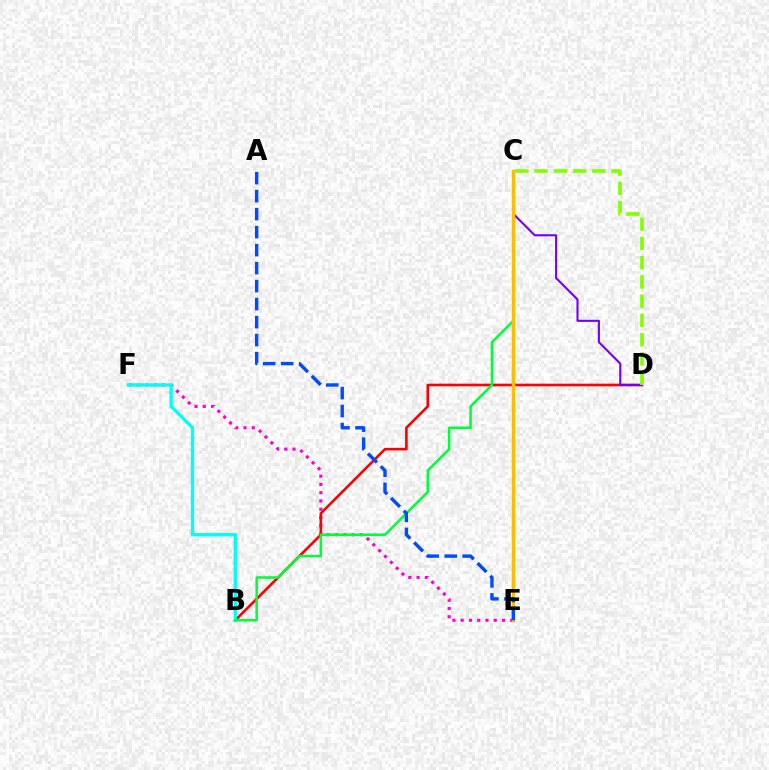{('E', 'F'): [{'color': '#ff00cf', 'line_style': 'dotted', 'thickness': 2.25}], ('B', 'D'): [{'color': '#ff0000', 'line_style': 'solid', 'thickness': 1.9}], ('C', 'D'): [{'color': '#7200ff', 'line_style': 'solid', 'thickness': 1.51}, {'color': '#84ff00', 'line_style': 'dashed', 'thickness': 2.62}], ('B', 'F'): [{'color': '#00fff6', 'line_style': 'solid', 'thickness': 2.39}], ('B', 'C'): [{'color': '#00ff39', 'line_style': 'solid', 'thickness': 1.83}], ('C', 'E'): [{'color': '#ffbd00', 'line_style': 'solid', 'thickness': 2.43}], ('A', 'E'): [{'color': '#004bff', 'line_style': 'dashed', 'thickness': 2.44}]}